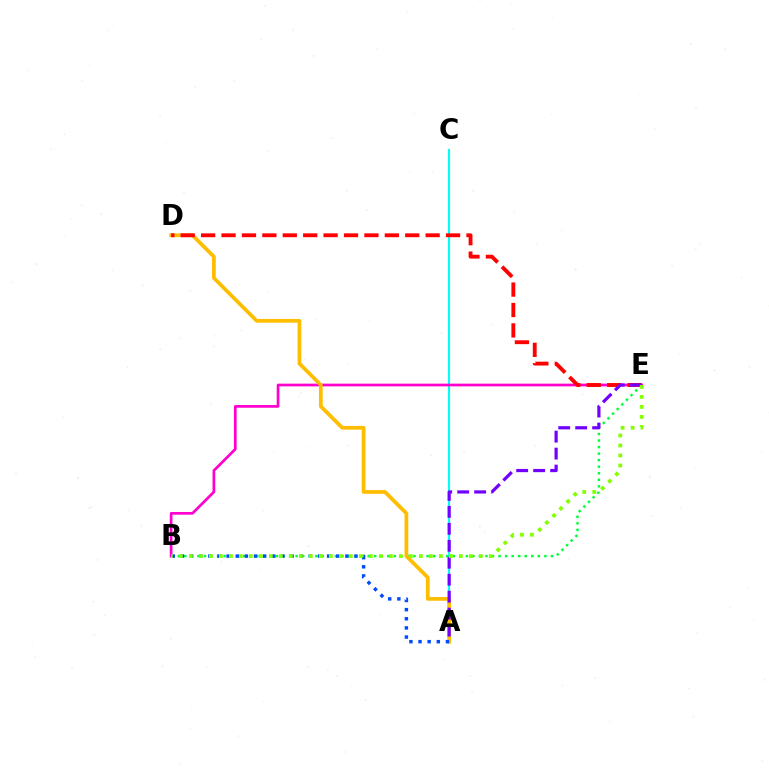{('A', 'C'): [{'color': '#00fff6', 'line_style': 'solid', 'thickness': 1.53}], ('B', 'E'): [{'color': '#ff00cf', 'line_style': 'solid', 'thickness': 1.96}, {'color': '#00ff39', 'line_style': 'dotted', 'thickness': 1.78}, {'color': '#84ff00', 'line_style': 'dotted', 'thickness': 2.72}], ('A', 'D'): [{'color': '#ffbd00', 'line_style': 'solid', 'thickness': 2.69}], ('A', 'B'): [{'color': '#004bff', 'line_style': 'dotted', 'thickness': 2.48}], ('D', 'E'): [{'color': '#ff0000', 'line_style': 'dashed', 'thickness': 2.77}], ('A', 'E'): [{'color': '#7200ff', 'line_style': 'dashed', 'thickness': 2.3}]}